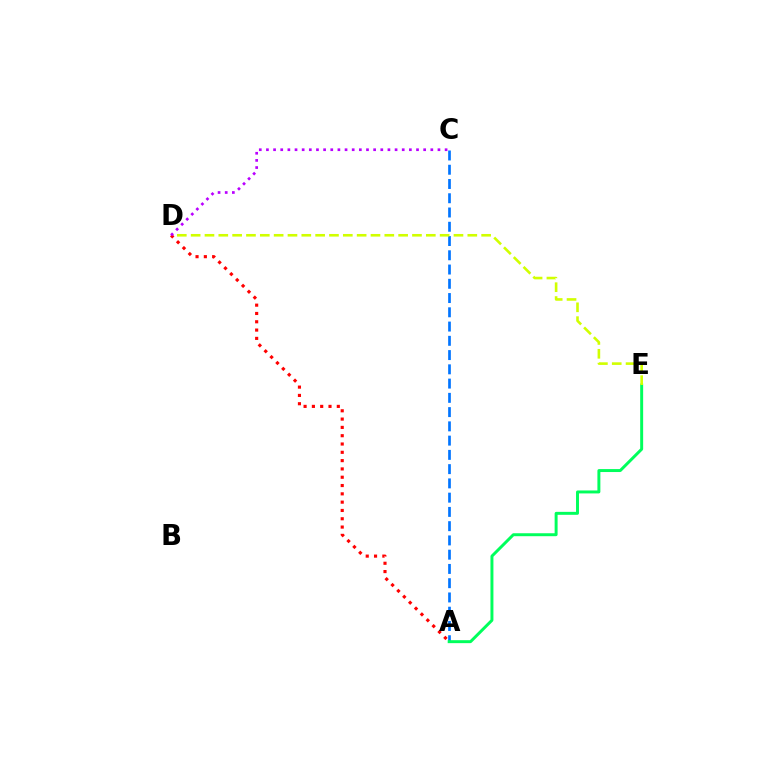{('A', 'C'): [{'color': '#0074ff', 'line_style': 'dashed', 'thickness': 1.94}], ('A', 'E'): [{'color': '#00ff5c', 'line_style': 'solid', 'thickness': 2.13}], ('D', 'E'): [{'color': '#d1ff00', 'line_style': 'dashed', 'thickness': 1.88}], ('A', 'D'): [{'color': '#ff0000', 'line_style': 'dotted', 'thickness': 2.26}], ('C', 'D'): [{'color': '#b900ff', 'line_style': 'dotted', 'thickness': 1.94}]}